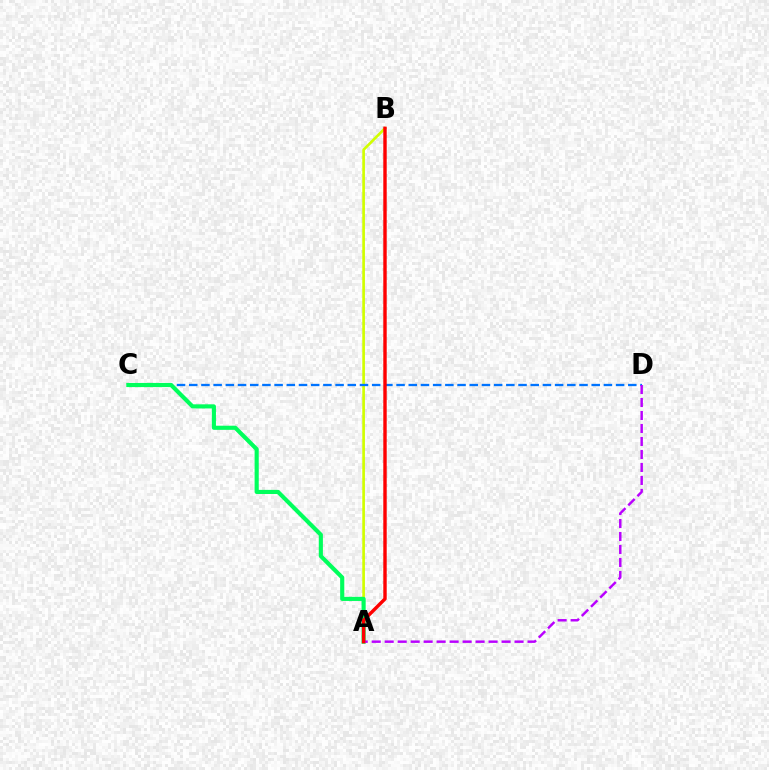{('A', 'B'): [{'color': '#d1ff00', 'line_style': 'solid', 'thickness': 1.92}, {'color': '#ff0000', 'line_style': 'solid', 'thickness': 2.46}], ('C', 'D'): [{'color': '#0074ff', 'line_style': 'dashed', 'thickness': 1.66}], ('A', 'C'): [{'color': '#00ff5c', 'line_style': 'solid', 'thickness': 2.97}], ('A', 'D'): [{'color': '#b900ff', 'line_style': 'dashed', 'thickness': 1.76}]}